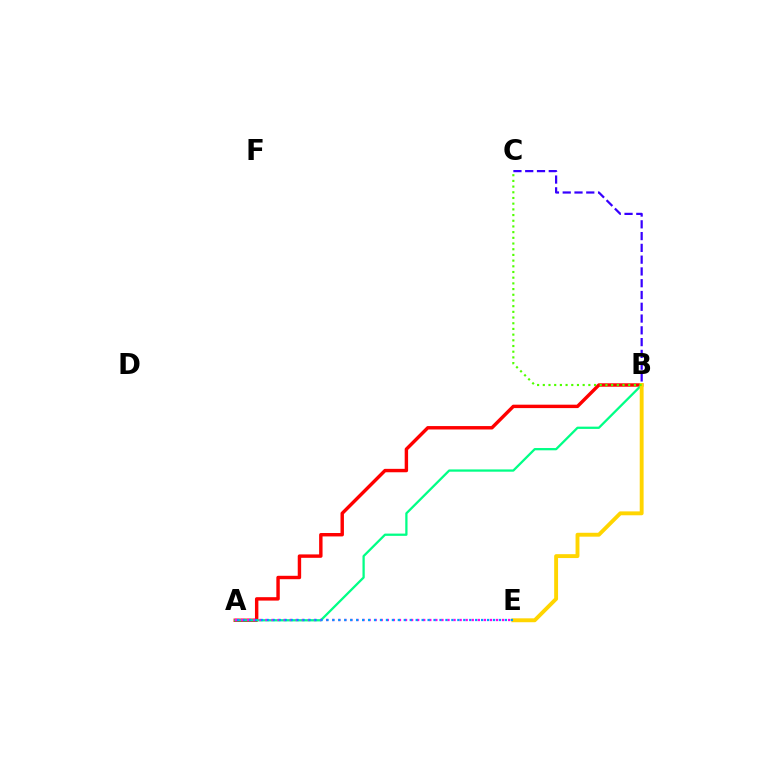{('A', 'B'): [{'color': '#ff0000', 'line_style': 'solid', 'thickness': 2.46}, {'color': '#00ff86', 'line_style': 'solid', 'thickness': 1.63}], ('B', 'E'): [{'color': '#ffd500', 'line_style': 'solid', 'thickness': 2.8}], ('A', 'E'): [{'color': '#ff00ed', 'line_style': 'dotted', 'thickness': 1.65}, {'color': '#009eff', 'line_style': 'dotted', 'thickness': 1.62}], ('B', 'C'): [{'color': '#4fff00', 'line_style': 'dotted', 'thickness': 1.55}, {'color': '#3700ff', 'line_style': 'dashed', 'thickness': 1.6}]}